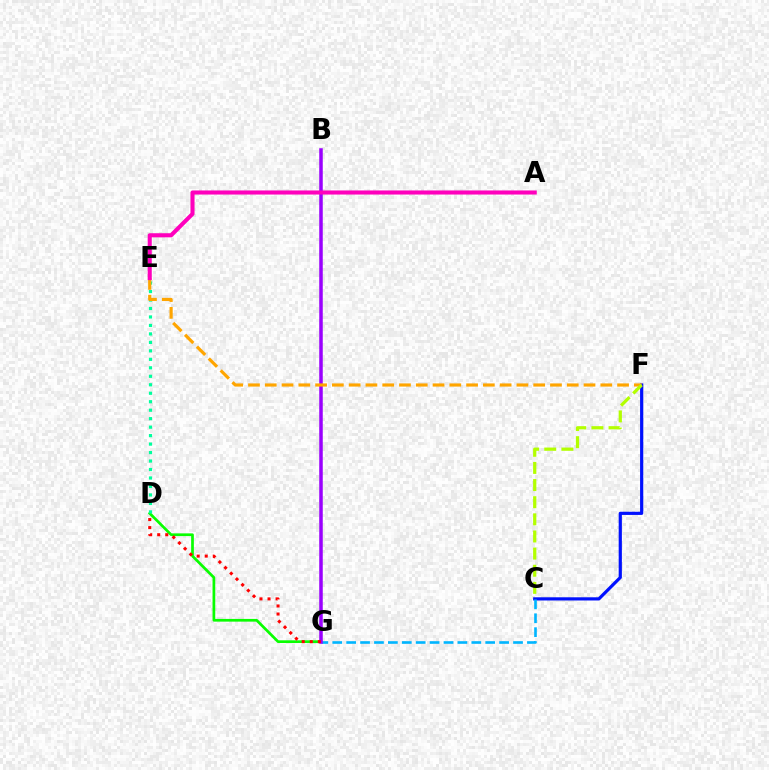{('D', 'G'): [{'color': '#08ff00', 'line_style': 'solid', 'thickness': 1.95}, {'color': '#ff0000', 'line_style': 'dotted', 'thickness': 2.19}], ('C', 'F'): [{'color': '#0010ff', 'line_style': 'solid', 'thickness': 2.3}, {'color': '#b3ff00', 'line_style': 'dashed', 'thickness': 2.33}], ('C', 'G'): [{'color': '#00b5ff', 'line_style': 'dashed', 'thickness': 1.89}], ('B', 'G'): [{'color': '#9b00ff', 'line_style': 'solid', 'thickness': 2.53}], ('D', 'E'): [{'color': '#00ff9d', 'line_style': 'dotted', 'thickness': 2.3}], ('E', 'F'): [{'color': '#ffa500', 'line_style': 'dashed', 'thickness': 2.28}], ('A', 'E'): [{'color': '#ff00bd', 'line_style': 'solid', 'thickness': 2.94}]}